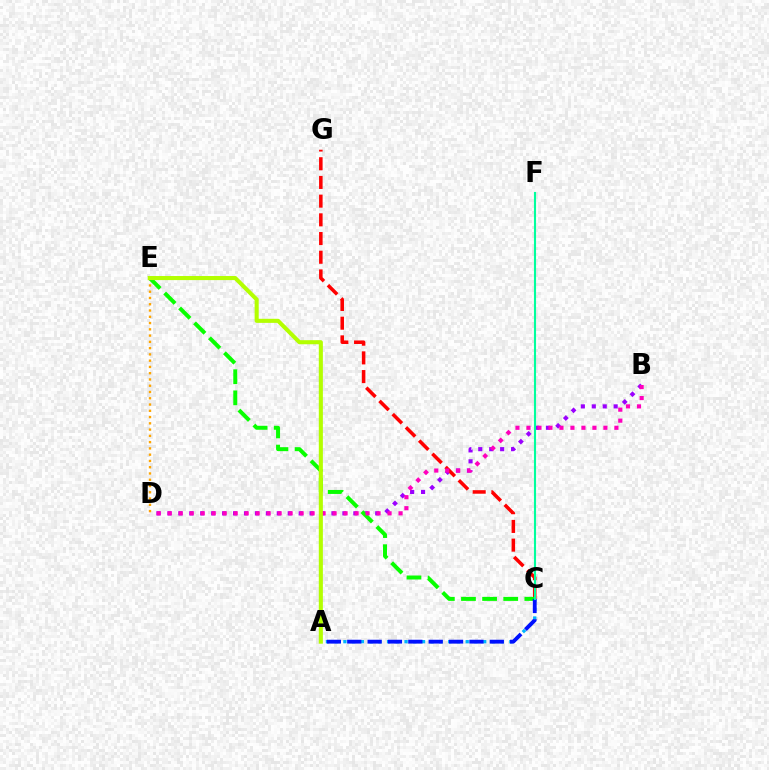{('B', 'D'): [{'color': '#9b00ff', 'line_style': 'dotted', 'thickness': 2.97}, {'color': '#ff00bd', 'line_style': 'dotted', 'thickness': 2.99}], ('C', 'G'): [{'color': '#ff0000', 'line_style': 'dashed', 'thickness': 2.54}], ('A', 'C'): [{'color': '#00b5ff', 'line_style': 'dotted', 'thickness': 2.37}, {'color': '#0010ff', 'line_style': 'dashed', 'thickness': 2.77}], ('D', 'E'): [{'color': '#ffa500', 'line_style': 'dotted', 'thickness': 1.7}], ('C', 'E'): [{'color': '#08ff00', 'line_style': 'dashed', 'thickness': 2.87}], ('A', 'E'): [{'color': '#b3ff00', 'line_style': 'solid', 'thickness': 2.93}], ('C', 'F'): [{'color': '#00ff9d', 'line_style': 'solid', 'thickness': 1.52}]}